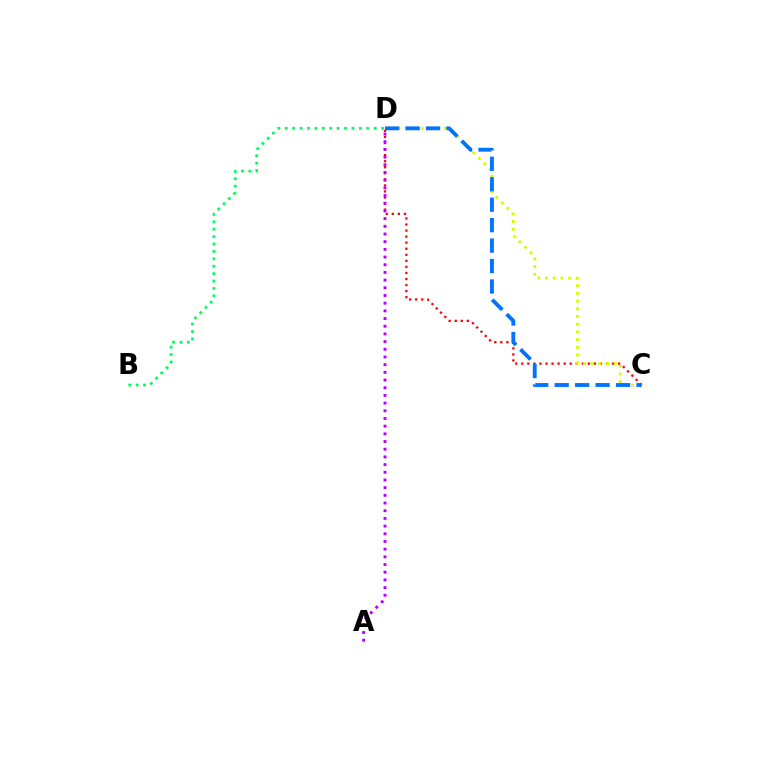{('B', 'D'): [{'color': '#00ff5c', 'line_style': 'dotted', 'thickness': 2.01}], ('C', 'D'): [{'color': '#ff0000', 'line_style': 'dotted', 'thickness': 1.64}, {'color': '#d1ff00', 'line_style': 'dotted', 'thickness': 2.1}, {'color': '#0074ff', 'line_style': 'dashed', 'thickness': 2.78}], ('A', 'D'): [{'color': '#b900ff', 'line_style': 'dotted', 'thickness': 2.09}]}